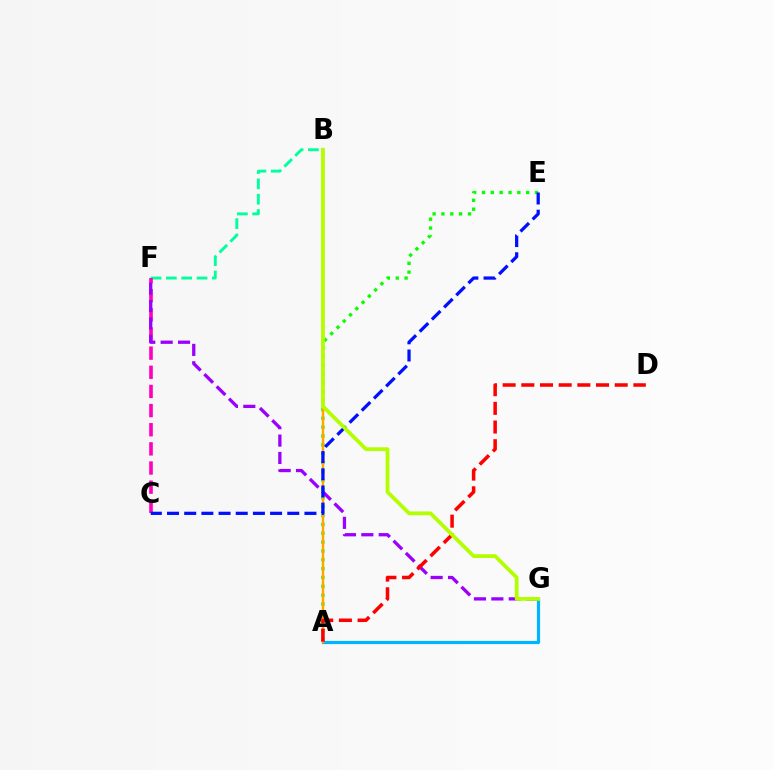{('B', 'F'): [{'color': '#00ff9d', 'line_style': 'dashed', 'thickness': 2.08}], ('A', 'E'): [{'color': '#08ff00', 'line_style': 'dotted', 'thickness': 2.4}], ('A', 'G'): [{'color': '#00b5ff', 'line_style': 'solid', 'thickness': 2.31}], ('C', 'F'): [{'color': '#ff00bd', 'line_style': 'dashed', 'thickness': 2.6}], ('A', 'B'): [{'color': '#ffa500', 'line_style': 'solid', 'thickness': 1.75}], ('F', 'G'): [{'color': '#9b00ff', 'line_style': 'dashed', 'thickness': 2.36}], ('C', 'E'): [{'color': '#0010ff', 'line_style': 'dashed', 'thickness': 2.33}], ('A', 'D'): [{'color': '#ff0000', 'line_style': 'dashed', 'thickness': 2.54}], ('B', 'G'): [{'color': '#b3ff00', 'line_style': 'solid', 'thickness': 2.71}]}